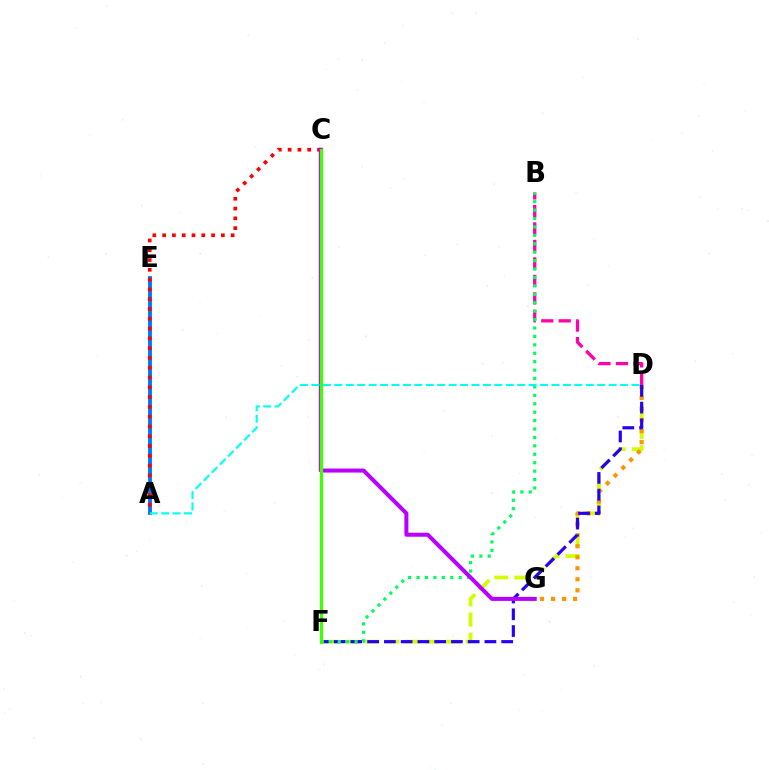{('A', 'E'): [{'color': '#0074ff', 'line_style': 'solid', 'thickness': 2.76}], ('D', 'F'): [{'color': '#d1ff00', 'line_style': 'dashed', 'thickness': 2.72}, {'color': '#2500ff', 'line_style': 'dashed', 'thickness': 2.28}], ('B', 'D'): [{'color': '#ff00ac', 'line_style': 'dashed', 'thickness': 2.38}], ('D', 'G'): [{'color': '#ff9400', 'line_style': 'dotted', 'thickness': 2.99}], ('B', 'F'): [{'color': '#00ff5c', 'line_style': 'dotted', 'thickness': 2.29}], ('A', 'C'): [{'color': '#ff0000', 'line_style': 'dotted', 'thickness': 2.66}], ('C', 'G'): [{'color': '#b900ff', 'line_style': 'solid', 'thickness': 2.89}], ('C', 'F'): [{'color': '#3dff00', 'line_style': 'solid', 'thickness': 2.29}], ('A', 'D'): [{'color': '#00fff6', 'line_style': 'dashed', 'thickness': 1.55}]}